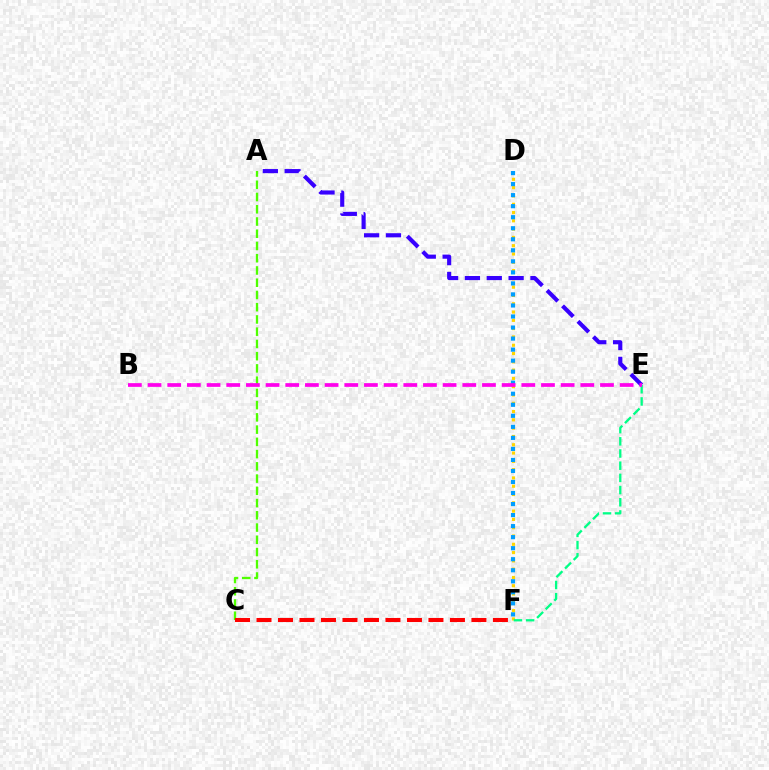{('D', 'F'): [{'color': '#ffd500', 'line_style': 'dotted', 'thickness': 2.25}, {'color': '#009eff', 'line_style': 'dotted', 'thickness': 3.0}], ('A', 'C'): [{'color': '#4fff00', 'line_style': 'dashed', 'thickness': 1.66}], ('C', 'F'): [{'color': '#ff0000', 'line_style': 'dashed', 'thickness': 2.92}], ('A', 'E'): [{'color': '#3700ff', 'line_style': 'dashed', 'thickness': 2.97}], ('E', 'F'): [{'color': '#00ff86', 'line_style': 'dashed', 'thickness': 1.66}], ('B', 'E'): [{'color': '#ff00ed', 'line_style': 'dashed', 'thickness': 2.67}]}